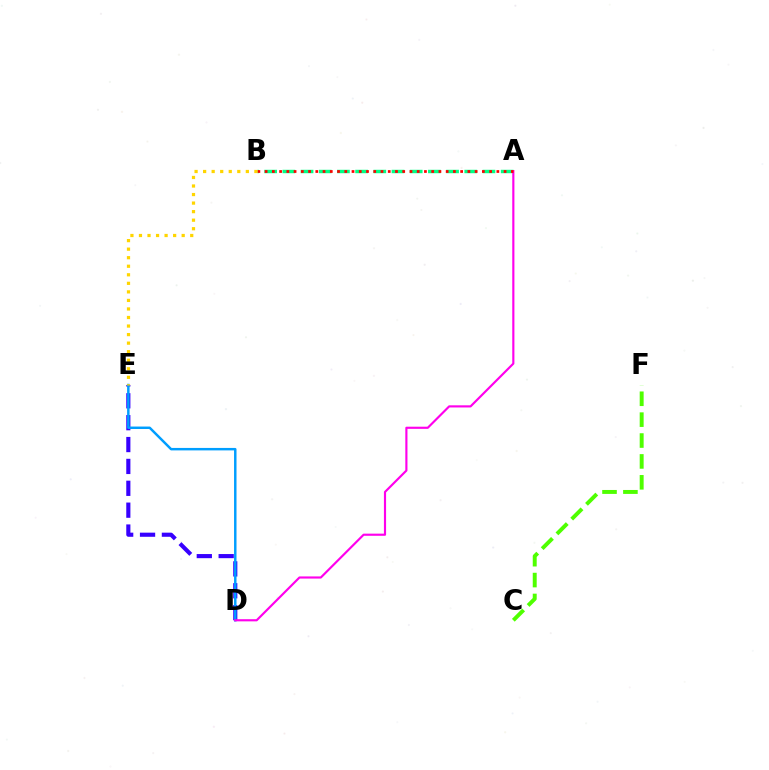{('D', 'E'): [{'color': '#3700ff', 'line_style': 'dashed', 'thickness': 2.97}, {'color': '#009eff', 'line_style': 'solid', 'thickness': 1.77}], ('A', 'B'): [{'color': '#00ff86', 'line_style': 'dashed', 'thickness': 2.47}, {'color': '#ff0000', 'line_style': 'dotted', 'thickness': 1.97}], ('A', 'D'): [{'color': '#ff00ed', 'line_style': 'solid', 'thickness': 1.55}], ('B', 'E'): [{'color': '#ffd500', 'line_style': 'dotted', 'thickness': 2.32}], ('C', 'F'): [{'color': '#4fff00', 'line_style': 'dashed', 'thickness': 2.84}]}